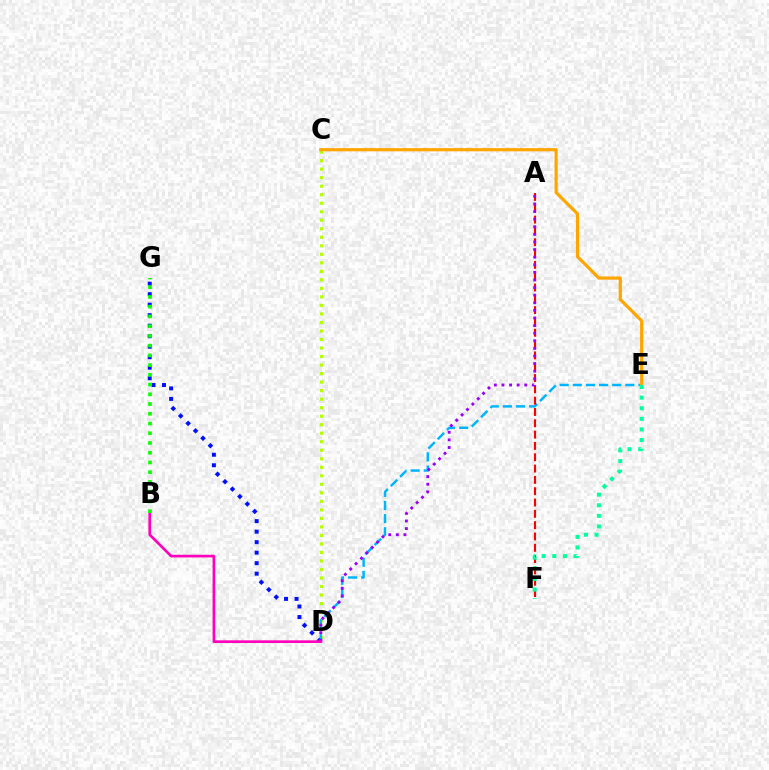{('C', 'D'): [{'color': '#b3ff00', 'line_style': 'dotted', 'thickness': 2.31}], ('D', 'G'): [{'color': '#0010ff', 'line_style': 'dotted', 'thickness': 2.86}], ('D', 'E'): [{'color': '#00b5ff', 'line_style': 'dashed', 'thickness': 1.78}], ('A', 'F'): [{'color': '#ff0000', 'line_style': 'dashed', 'thickness': 1.54}], ('A', 'D'): [{'color': '#9b00ff', 'line_style': 'dotted', 'thickness': 2.07}], ('C', 'E'): [{'color': '#ffa500', 'line_style': 'solid', 'thickness': 2.3}], ('B', 'D'): [{'color': '#ff00bd', 'line_style': 'solid', 'thickness': 1.93}], ('E', 'F'): [{'color': '#00ff9d', 'line_style': 'dotted', 'thickness': 2.88}], ('B', 'G'): [{'color': '#08ff00', 'line_style': 'dotted', 'thickness': 2.65}]}